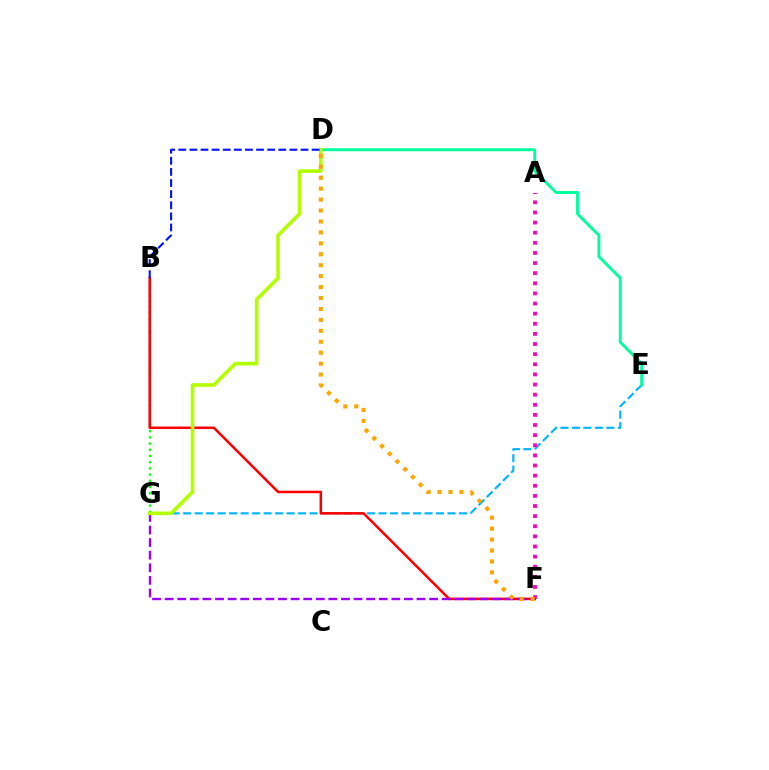{('B', 'G'): [{'color': '#08ff00', 'line_style': 'dotted', 'thickness': 1.69}], ('E', 'G'): [{'color': '#00b5ff', 'line_style': 'dashed', 'thickness': 1.56}], ('D', 'E'): [{'color': '#00ff9d', 'line_style': 'solid', 'thickness': 2.1}], ('A', 'F'): [{'color': '#ff00bd', 'line_style': 'dotted', 'thickness': 2.75}], ('B', 'F'): [{'color': '#ff0000', 'line_style': 'solid', 'thickness': 1.82}], ('F', 'G'): [{'color': '#9b00ff', 'line_style': 'dashed', 'thickness': 1.71}], ('D', 'G'): [{'color': '#b3ff00', 'line_style': 'solid', 'thickness': 2.61}], ('B', 'D'): [{'color': '#0010ff', 'line_style': 'dashed', 'thickness': 1.51}], ('D', 'F'): [{'color': '#ffa500', 'line_style': 'dotted', 'thickness': 2.97}]}